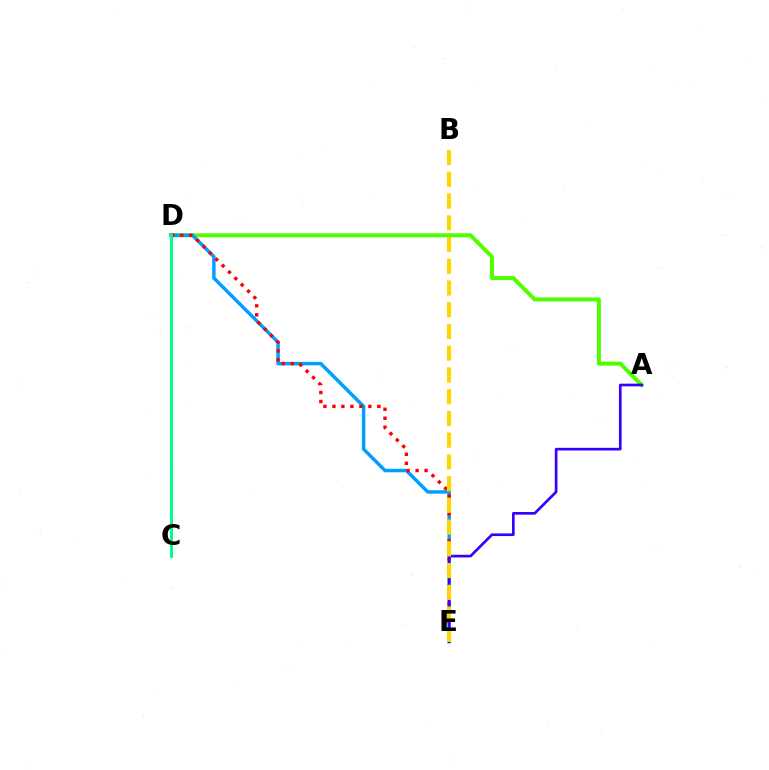{('A', 'D'): [{'color': '#4fff00', 'line_style': 'solid', 'thickness': 2.88}], ('D', 'E'): [{'color': '#009eff', 'line_style': 'solid', 'thickness': 2.49}, {'color': '#ff0000', 'line_style': 'dotted', 'thickness': 2.44}], ('A', 'E'): [{'color': '#3700ff', 'line_style': 'solid', 'thickness': 1.93}], ('B', 'E'): [{'color': '#ffd500', 'line_style': 'dashed', 'thickness': 2.95}], ('C', 'D'): [{'color': '#ff00ed', 'line_style': 'dotted', 'thickness': 2.1}, {'color': '#00ff86', 'line_style': 'solid', 'thickness': 2.15}]}